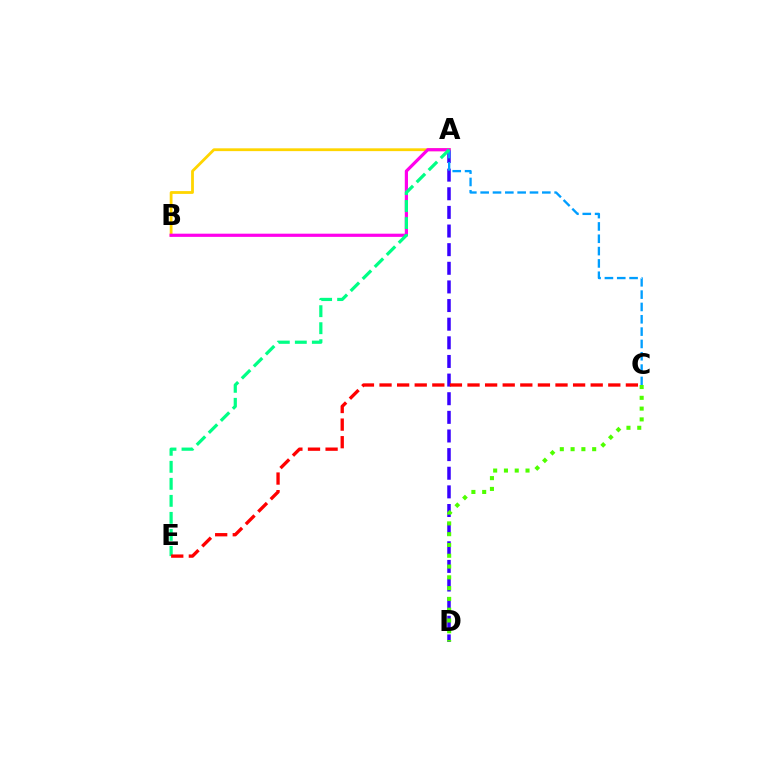{('A', 'B'): [{'color': '#ffd500', 'line_style': 'solid', 'thickness': 2.02}, {'color': '#ff00ed', 'line_style': 'solid', 'thickness': 2.3}], ('A', 'D'): [{'color': '#3700ff', 'line_style': 'dashed', 'thickness': 2.53}], ('A', 'C'): [{'color': '#009eff', 'line_style': 'dashed', 'thickness': 1.67}], ('C', 'D'): [{'color': '#4fff00', 'line_style': 'dotted', 'thickness': 2.93}], ('A', 'E'): [{'color': '#00ff86', 'line_style': 'dashed', 'thickness': 2.31}], ('C', 'E'): [{'color': '#ff0000', 'line_style': 'dashed', 'thickness': 2.39}]}